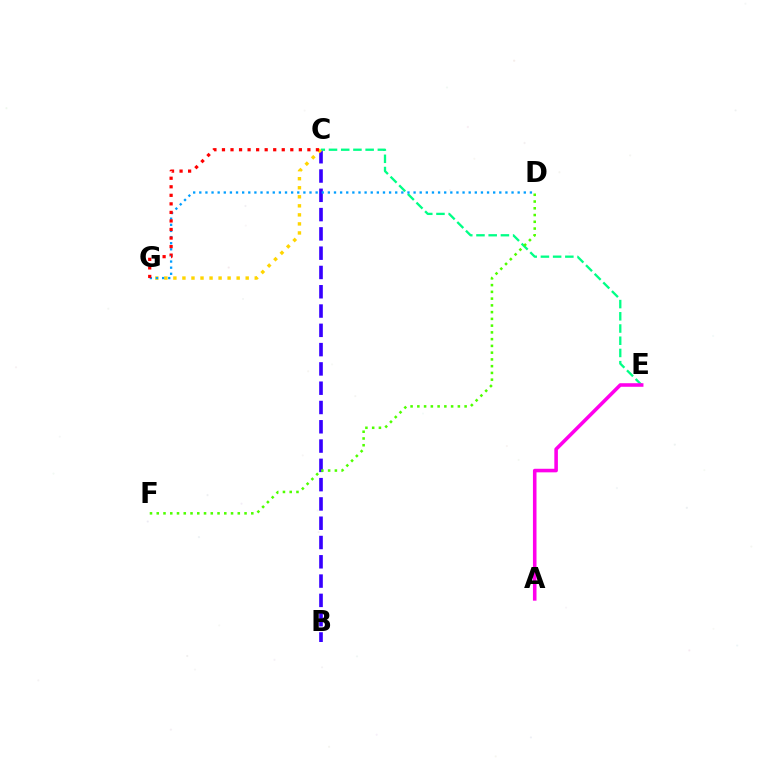{('B', 'C'): [{'color': '#3700ff', 'line_style': 'dashed', 'thickness': 2.62}], ('C', 'E'): [{'color': '#00ff86', 'line_style': 'dashed', 'thickness': 1.66}], ('C', 'G'): [{'color': '#ffd500', 'line_style': 'dotted', 'thickness': 2.46}, {'color': '#ff0000', 'line_style': 'dotted', 'thickness': 2.32}], ('A', 'E'): [{'color': '#ff00ed', 'line_style': 'solid', 'thickness': 2.57}], ('D', 'F'): [{'color': '#4fff00', 'line_style': 'dotted', 'thickness': 1.83}], ('D', 'G'): [{'color': '#009eff', 'line_style': 'dotted', 'thickness': 1.66}]}